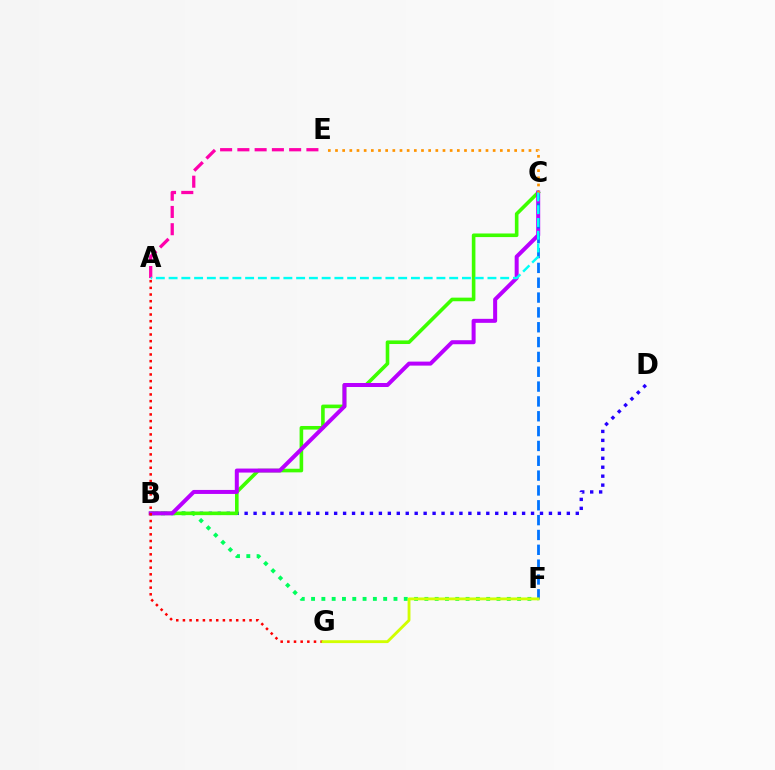{('B', 'D'): [{'color': '#2500ff', 'line_style': 'dotted', 'thickness': 2.43}], ('B', 'F'): [{'color': '#00ff5c', 'line_style': 'dotted', 'thickness': 2.8}], ('B', 'C'): [{'color': '#3dff00', 'line_style': 'solid', 'thickness': 2.6}, {'color': '#b900ff', 'line_style': 'solid', 'thickness': 2.88}], ('A', 'E'): [{'color': '#ff00ac', 'line_style': 'dashed', 'thickness': 2.34}], ('C', 'F'): [{'color': '#0074ff', 'line_style': 'dashed', 'thickness': 2.02}], ('A', 'G'): [{'color': '#ff0000', 'line_style': 'dotted', 'thickness': 1.81}], ('C', 'E'): [{'color': '#ff9400', 'line_style': 'dotted', 'thickness': 1.95}], ('F', 'G'): [{'color': '#d1ff00', 'line_style': 'solid', 'thickness': 2.05}], ('A', 'C'): [{'color': '#00fff6', 'line_style': 'dashed', 'thickness': 1.73}]}